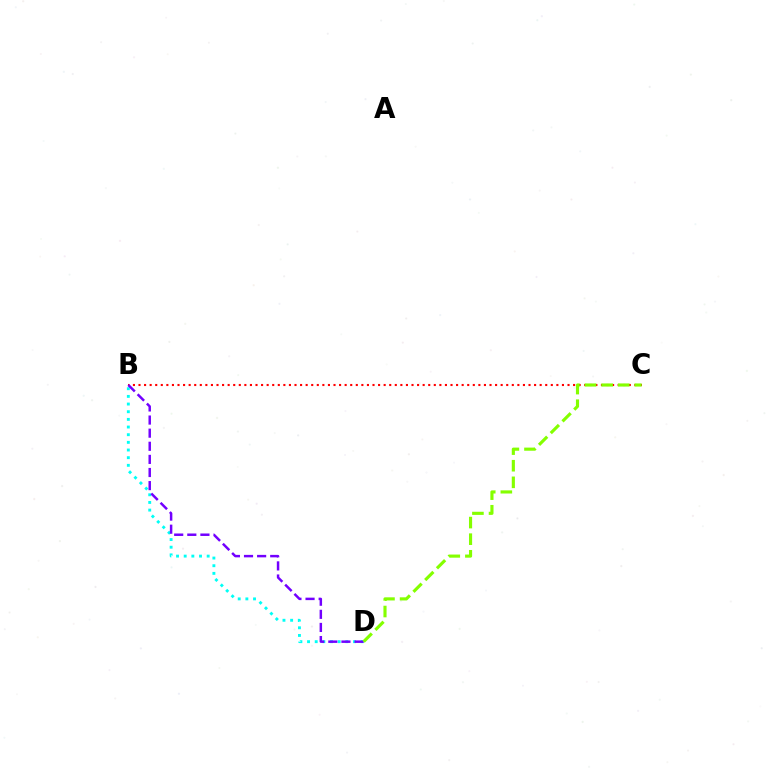{('B', 'D'): [{'color': '#00fff6', 'line_style': 'dotted', 'thickness': 2.08}, {'color': '#7200ff', 'line_style': 'dashed', 'thickness': 1.78}], ('B', 'C'): [{'color': '#ff0000', 'line_style': 'dotted', 'thickness': 1.51}], ('C', 'D'): [{'color': '#84ff00', 'line_style': 'dashed', 'thickness': 2.26}]}